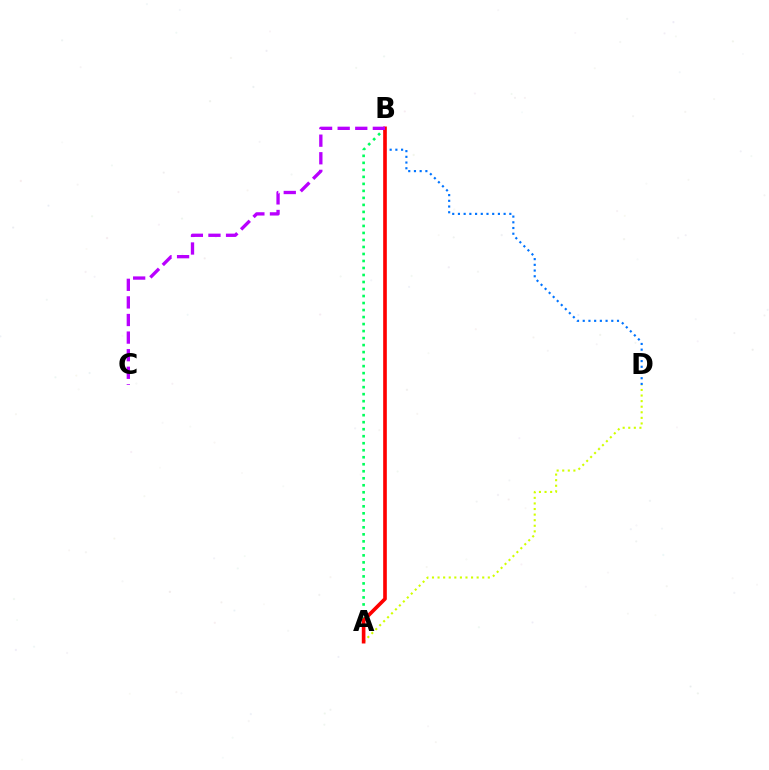{('B', 'D'): [{'color': '#0074ff', 'line_style': 'dotted', 'thickness': 1.55}], ('A', 'D'): [{'color': '#d1ff00', 'line_style': 'dotted', 'thickness': 1.52}], ('A', 'B'): [{'color': '#00ff5c', 'line_style': 'dotted', 'thickness': 1.9}, {'color': '#ff0000', 'line_style': 'solid', 'thickness': 2.62}], ('B', 'C'): [{'color': '#b900ff', 'line_style': 'dashed', 'thickness': 2.39}]}